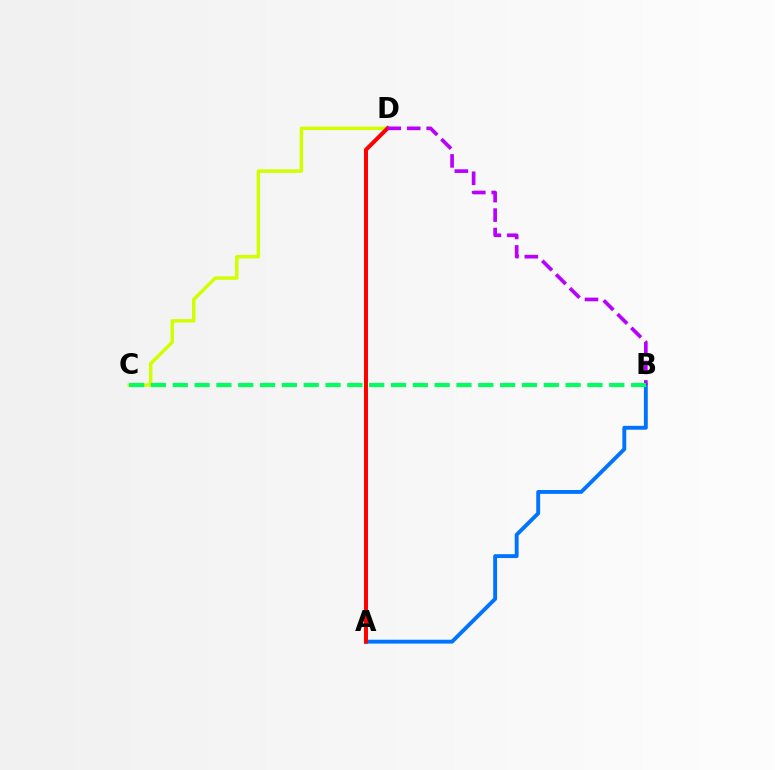{('C', 'D'): [{'color': '#d1ff00', 'line_style': 'solid', 'thickness': 2.49}], ('A', 'B'): [{'color': '#0074ff', 'line_style': 'solid', 'thickness': 2.79}], ('A', 'D'): [{'color': '#ff0000', 'line_style': 'solid', 'thickness': 2.89}], ('B', 'D'): [{'color': '#b900ff', 'line_style': 'dashed', 'thickness': 2.64}], ('B', 'C'): [{'color': '#00ff5c', 'line_style': 'dashed', 'thickness': 2.96}]}